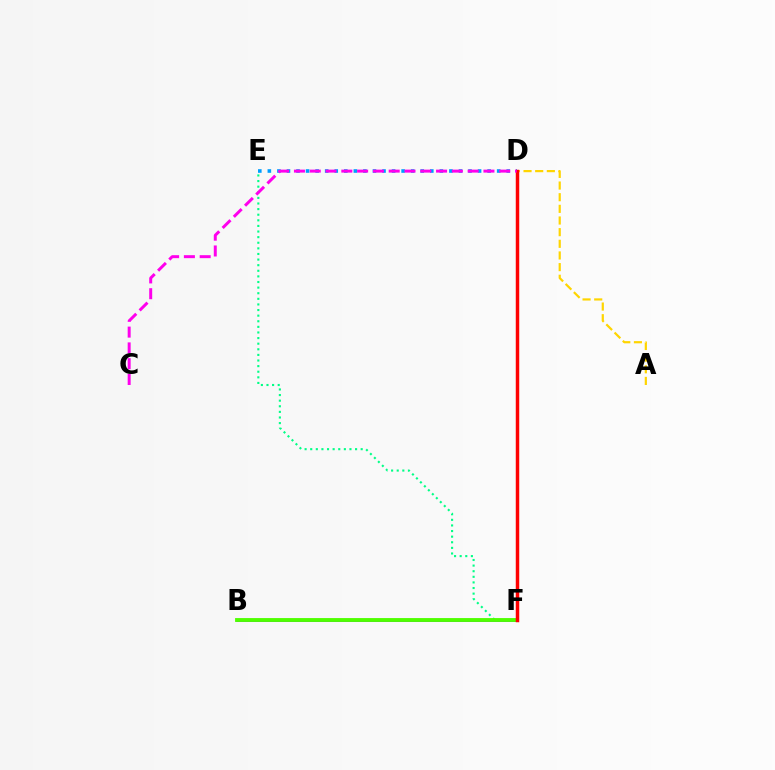{('E', 'F'): [{'color': '#00ff86', 'line_style': 'dotted', 'thickness': 1.52}], ('D', 'E'): [{'color': '#009eff', 'line_style': 'dotted', 'thickness': 2.6}], ('A', 'D'): [{'color': '#ffd500', 'line_style': 'dashed', 'thickness': 1.58}], ('B', 'F'): [{'color': '#3700ff', 'line_style': 'solid', 'thickness': 1.86}, {'color': '#4fff00', 'line_style': 'solid', 'thickness': 2.77}], ('D', 'F'): [{'color': '#ff0000', 'line_style': 'solid', 'thickness': 2.5}], ('C', 'D'): [{'color': '#ff00ed', 'line_style': 'dashed', 'thickness': 2.15}]}